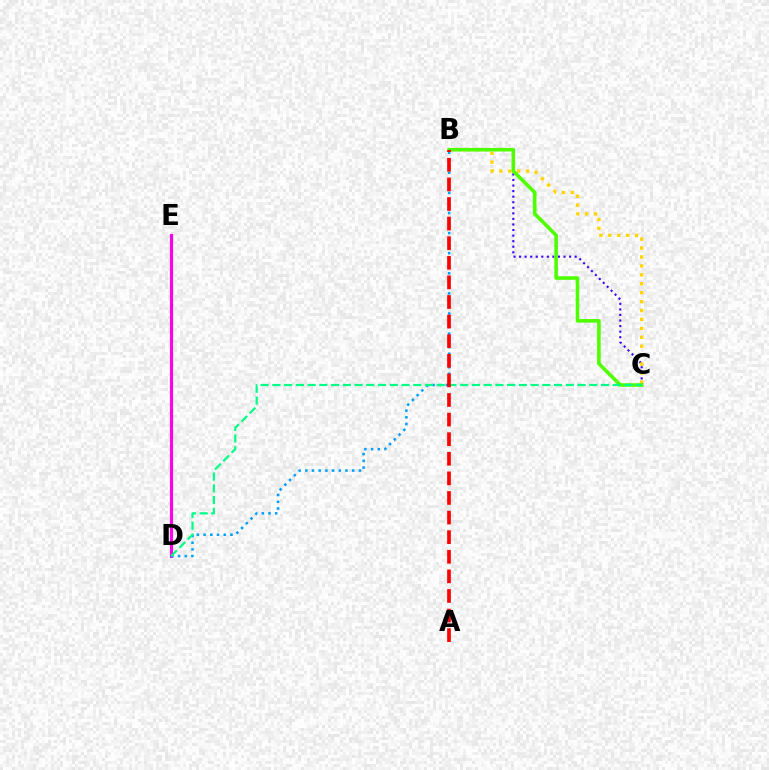{('B', 'C'): [{'color': '#3700ff', 'line_style': 'dotted', 'thickness': 1.51}, {'color': '#ffd500', 'line_style': 'dotted', 'thickness': 2.42}, {'color': '#4fff00', 'line_style': 'solid', 'thickness': 2.58}], ('D', 'E'): [{'color': '#ff00ed', 'line_style': 'solid', 'thickness': 2.26}], ('B', 'D'): [{'color': '#009eff', 'line_style': 'dotted', 'thickness': 1.82}], ('C', 'D'): [{'color': '#00ff86', 'line_style': 'dashed', 'thickness': 1.59}], ('A', 'B'): [{'color': '#ff0000', 'line_style': 'dashed', 'thickness': 2.66}]}